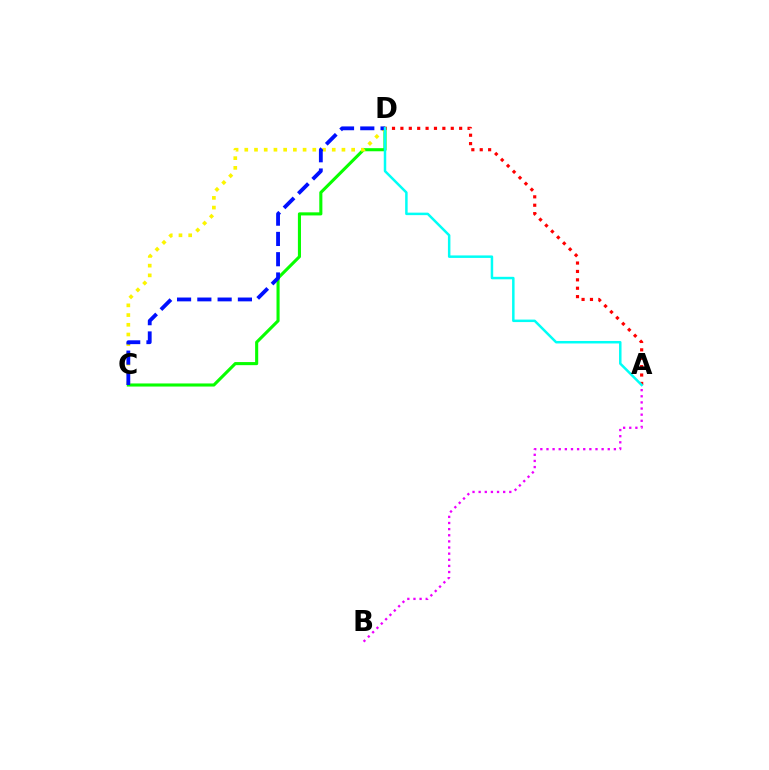{('C', 'D'): [{'color': '#08ff00', 'line_style': 'solid', 'thickness': 2.23}, {'color': '#fcf500', 'line_style': 'dotted', 'thickness': 2.64}, {'color': '#0010ff', 'line_style': 'dashed', 'thickness': 2.76}], ('A', 'D'): [{'color': '#ff0000', 'line_style': 'dotted', 'thickness': 2.28}, {'color': '#00fff6', 'line_style': 'solid', 'thickness': 1.8}], ('A', 'B'): [{'color': '#ee00ff', 'line_style': 'dotted', 'thickness': 1.67}]}